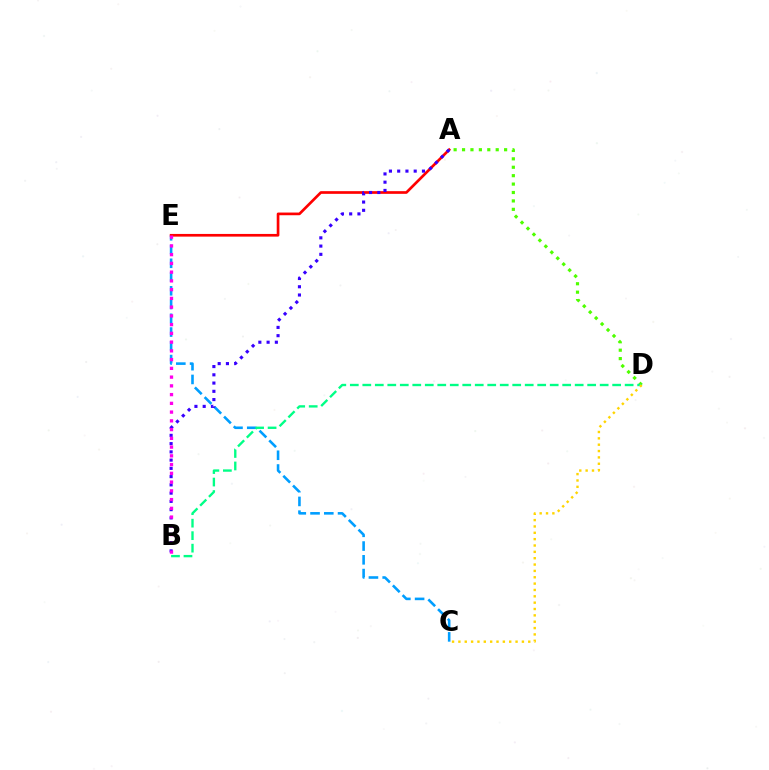{('C', 'E'): [{'color': '#009eff', 'line_style': 'dashed', 'thickness': 1.87}], ('A', 'E'): [{'color': '#ff0000', 'line_style': 'solid', 'thickness': 1.93}], ('A', 'D'): [{'color': '#4fff00', 'line_style': 'dotted', 'thickness': 2.29}], ('A', 'B'): [{'color': '#3700ff', 'line_style': 'dotted', 'thickness': 2.24}], ('B', 'D'): [{'color': '#00ff86', 'line_style': 'dashed', 'thickness': 1.7}], ('B', 'E'): [{'color': '#ff00ed', 'line_style': 'dotted', 'thickness': 2.38}], ('C', 'D'): [{'color': '#ffd500', 'line_style': 'dotted', 'thickness': 1.73}]}